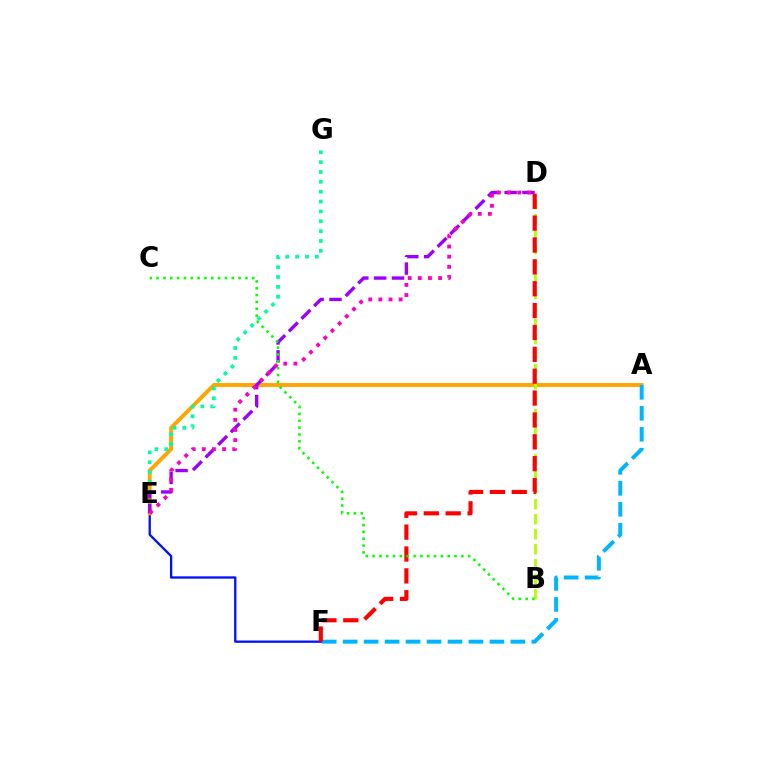{('E', 'F'): [{'color': '#0010ff', 'line_style': 'solid', 'thickness': 1.66}], ('A', 'E'): [{'color': '#ffa500', 'line_style': 'solid', 'thickness': 2.82}], ('E', 'G'): [{'color': '#00ff9d', 'line_style': 'dotted', 'thickness': 2.68}], ('A', 'F'): [{'color': '#00b5ff', 'line_style': 'dashed', 'thickness': 2.85}], ('D', 'E'): [{'color': '#9b00ff', 'line_style': 'dashed', 'thickness': 2.42}, {'color': '#ff00bd', 'line_style': 'dotted', 'thickness': 2.76}], ('B', 'D'): [{'color': '#b3ff00', 'line_style': 'dashed', 'thickness': 2.04}], ('D', 'F'): [{'color': '#ff0000', 'line_style': 'dashed', 'thickness': 2.97}], ('B', 'C'): [{'color': '#08ff00', 'line_style': 'dotted', 'thickness': 1.86}]}